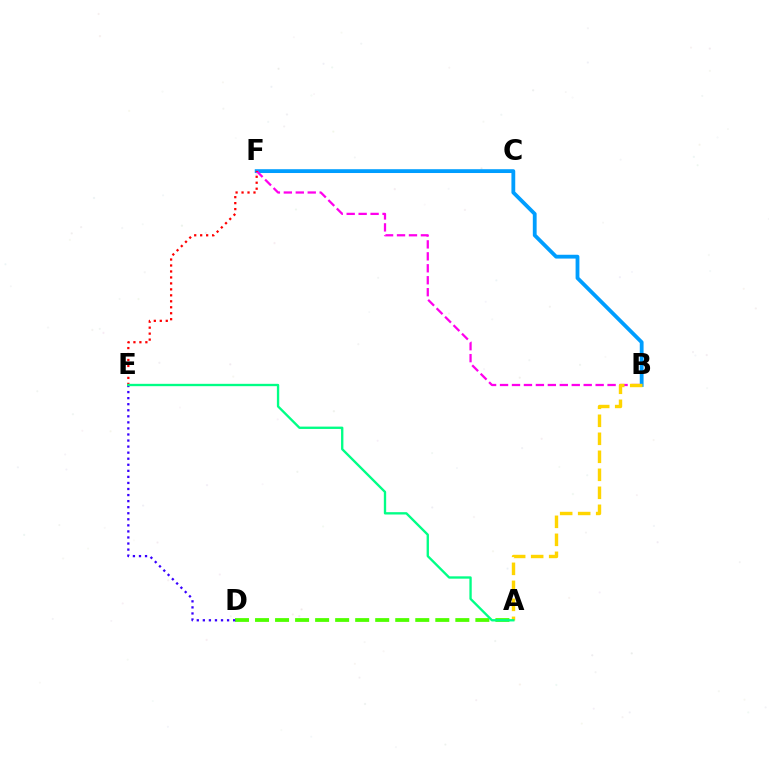{('A', 'D'): [{'color': '#4fff00', 'line_style': 'dashed', 'thickness': 2.72}], ('B', 'F'): [{'color': '#009eff', 'line_style': 'solid', 'thickness': 2.74}, {'color': '#ff00ed', 'line_style': 'dashed', 'thickness': 1.62}], ('D', 'E'): [{'color': '#3700ff', 'line_style': 'dotted', 'thickness': 1.65}], ('E', 'F'): [{'color': '#ff0000', 'line_style': 'dotted', 'thickness': 1.62}], ('A', 'B'): [{'color': '#ffd500', 'line_style': 'dashed', 'thickness': 2.45}], ('A', 'E'): [{'color': '#00ff86', 'line_style': 'solid', 'thickness': 1.69}]}